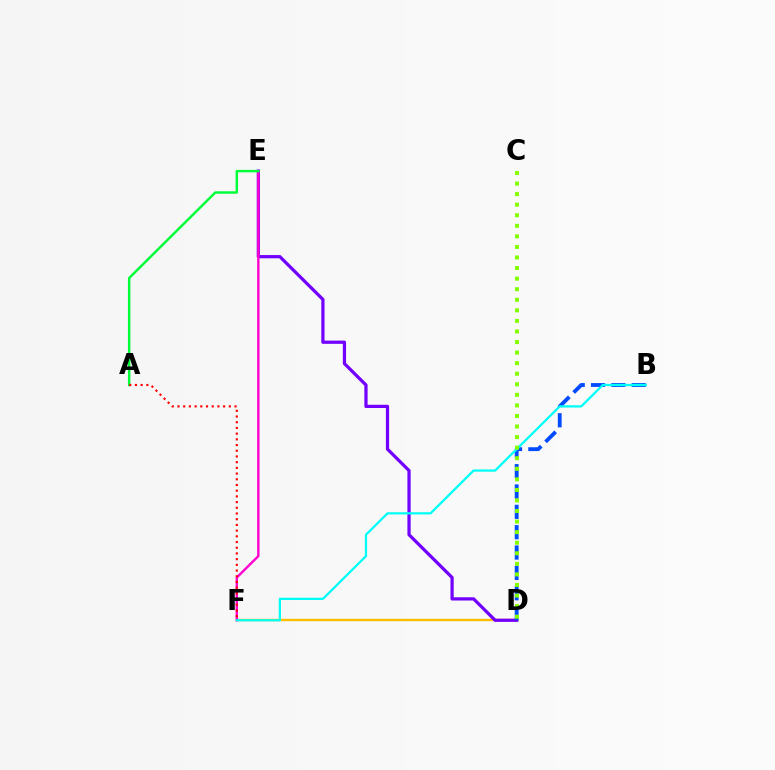{('D', 'F'): [{'color': '#ffbd00', 'line_style': 'solid', 'thickness': 1.71}], ('D', 'E'): [{'color': '#7200ff', 'line_style': 'solid', 'thickness': 2.33}], ('E', 'F'): [{'color': '#ff00cf', 'line_style': 'solid', 'thickness': 1.73}], ('A', 'E'): [{'color': '#00ff39', 'line_style': 'solid', 'thickness': 1.76}], ('B', 'D'): [{'color': '#004bff', 'line_style': 'dashed', 'thickness': 2.76}], ('B', 'F'): [{'color': '#00fff6', 'line_style': 'solid', 'thickness': 1.62}], ('C', 'D'): [{'color': '#84ff00', 'line_style': 'dotted', 'thickness': 2.87}], ('A', 'F'): [{'color': '#ff0000', 'line_style': 'dotted', 'thickness': 1.55}]}